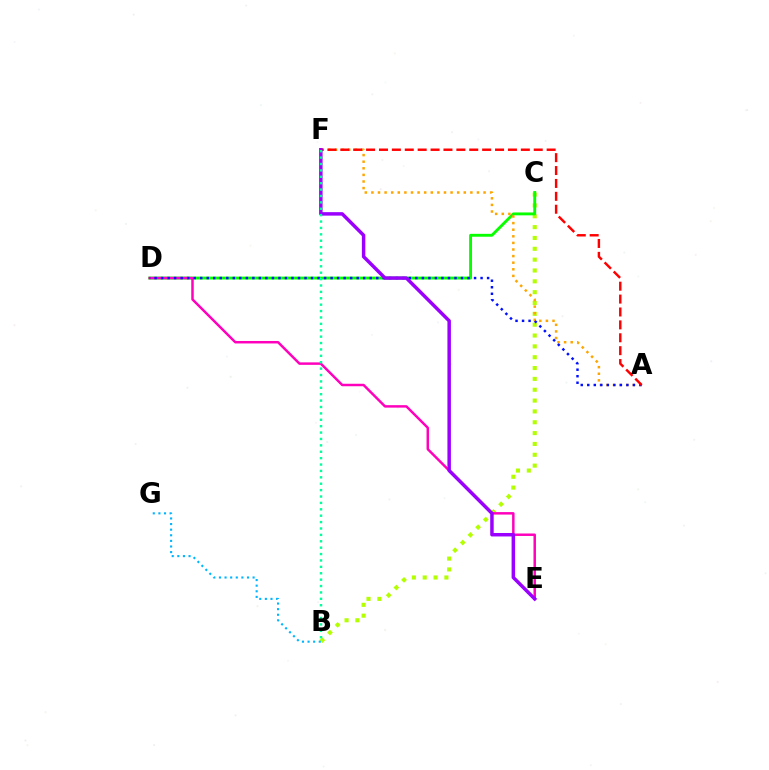{('B', 'C'): [{'color': '#b3ff00', 'line_style': 'dotted', 'thickness': 2.95}], ('C', 'D'): [{'color': '#08ff00', 'line_style': 'solid', 'thickness': 2.08}], ('A', 'F'): [{'color': '#ffa500', 'line_style': 'dotted', 'thickness': 1.79}, {'color': '#ff0000', 'line_style': 'dashed', 'thickness': 1.75}], ('D', 'E'): [{'color': '#ff00bd', 'line_style': 'solid', 'thickness': 1.78}], ('A', 'D'): [{'color': '#0010ff', 'line_style': 'dotted', 'thickness': 1.77}], ('E', 'F'): [{'color': '#9b00ff', 'line_style': 'solid', 'thickness': 2.5}], ('B', 'F'): [{'color': '#00ff9d', 'line_style': 'dotted', 'thickness': 1.74}], ('B', 'G'): [{'color': '#00b5ff', 'line_style': 'dotted', 'thickness': 1.52}]}